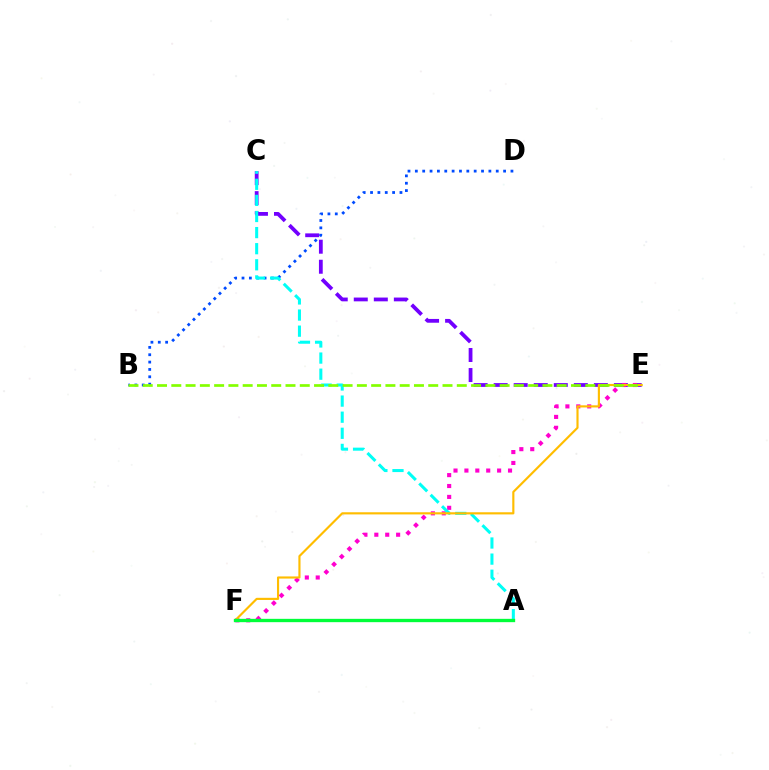{('A', 'F'): [{'color': '#ff0000', 'line_style': 'solid', 'thickness': 2.05}, {'color': '#00ff39', 'line_style': 'solid', 'thickness': 2.4}], ('C', 'E'): [{'color': '#7200ff', 'line_style': 'dashed', 'thickness': 2.72}], ('E', 'F'): [{'color': '#ff00cf', 'line_style': 'dotted', 'thickness': 2.96}, {'color': '#ffbd00', 'line_style': 'solid', 'thickness': 1.55}], ('B', 'D'): [{'color': '#004bff', 'line_style': 'dotted', 'thickness': 2.0}], ('A', 'C'): [{'color': '#00fff6', 'line_style': 'dashed', 'thickness': 2.19}], ('B', 'E'): [{'color': '#84ff00', 'line_style': 'dashed', 'thickness': 1.94}]}